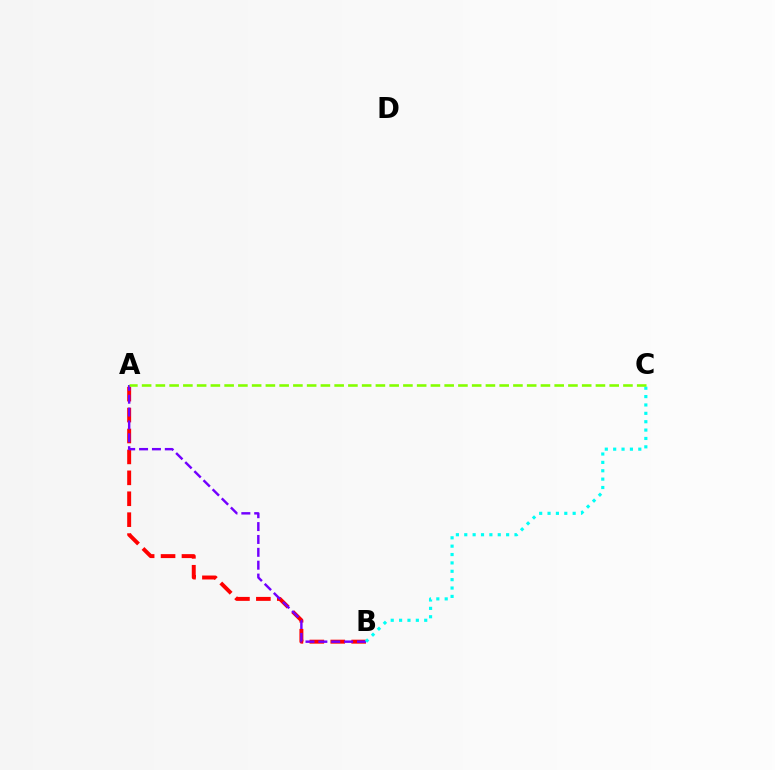{('A', 'B'): [{'color': '#ff0000', 'line_style': 'dashed', 'thickness': 2.84}, {'color': '#7200ff', 'line_style': 'dashed', 'thickness': 1.75}], ('B', 'C'): [{'color': '#00fff6', 'line_style': 'dotted', 'thickness': 2.27}], ('A', 'C'): [{'color': '#84ff00', 'line_style': 'dashed', 'thickness': 1.87}]}